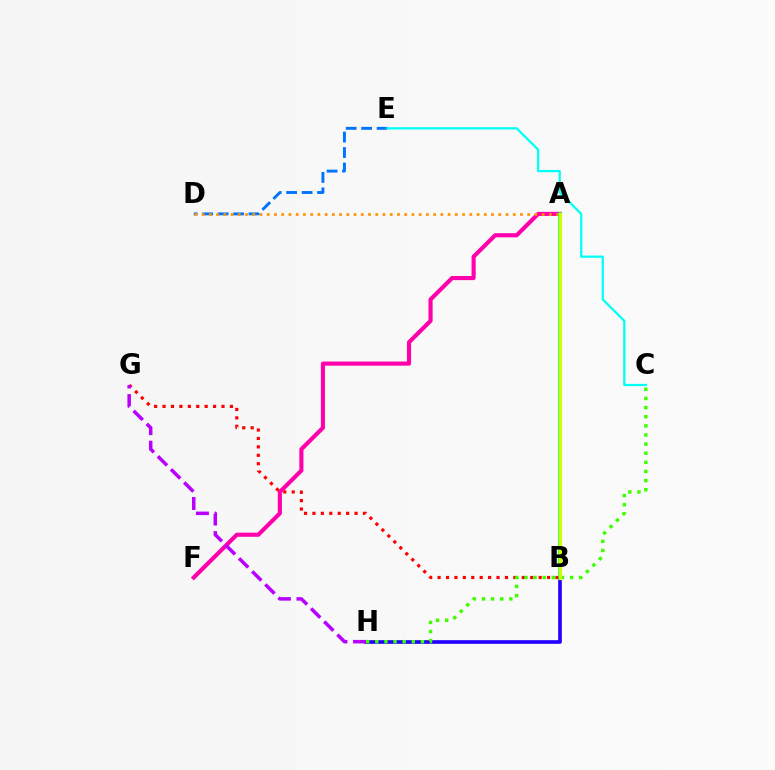{('D', 'E'): [{'color': '#0074ff', 'line_style': 'dashed', 'thickness': 2.1}], ('B', 'H'): [{'color': '#2500ff', 'line_style': 'solid', 'thickness': 2.64}], ('A', 'F'): [{'color': '#ff00ac', 'line_style': 'solid', 'thickness': 2.97}], ('B', 'G'): [{'color': '#ff0000', 'line_style': 'dotted', 'thickness': 2.29}], ('C', 'E'): [{'color': '#00fff6', 'line_style': 'solid', 'thickness': 1.63}], ('A', 'D'): [{'color': '#ff9400', 'line_style': 'dotted', 'thickness': 1.97}], ('C', 'H'): [{'color': '#3dff00', 'line_style': 'dotted', 'thickness': 2.48}], ('A', 'B'): [{'color': '#00ff5c', 'line_style': 'solid', 'thickness': 2.6}, {'color': '#d1ff00', 'line_style': 'solid', 'thickness': 2.32}], ('G', 'H'): [{'color': '#b900ff', 'line_style': 'dashed', 'thickness': 2.52}]}